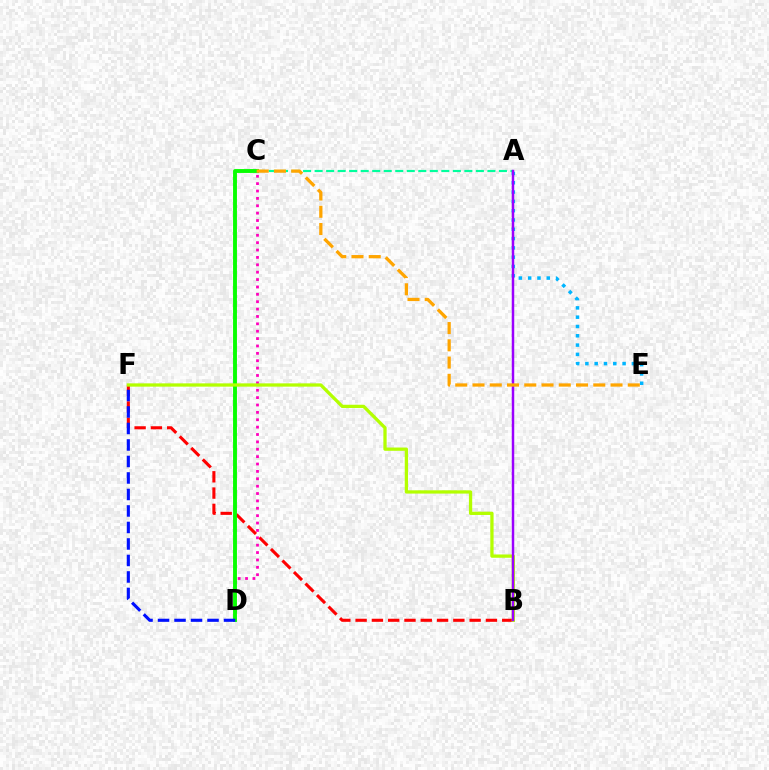{('B', 'F'): [{'color': '#ff0000', 'line_style': 'dashed', 'thickness': 2.21}, {'color': '#b3ff00', 'line_style': 'solid', 'thickness': 2.36}], ('C', 'D'): [{'color': '#ff00bd', 'line_style': 'dotted', 'thickness': 2.0}, {'color': '#08ff00', 'line_style': 'solid', 'thickness': 2.8}], ('A', 'E'): [{'color': '#00b5ff', 'line_style': 'dotted', 'thickness': 2.53}], ('A', 'C'): [{'color': '#00ff9d', 'line_style': 'dashed', 'thickness': 1.56}], ('A', 'B'): [{'color': '#9b00ff', 'line_style': 'solid', 'thickness': 1.78}], ('D', 'F'): [{'color': '#0010ff', 'line_style': 'dashed', 'thickness': 2.24}], ('C', 'E'): [{'color': '#ffa500', 'line_style': 'dashed', 'thickness': 2.34}]}